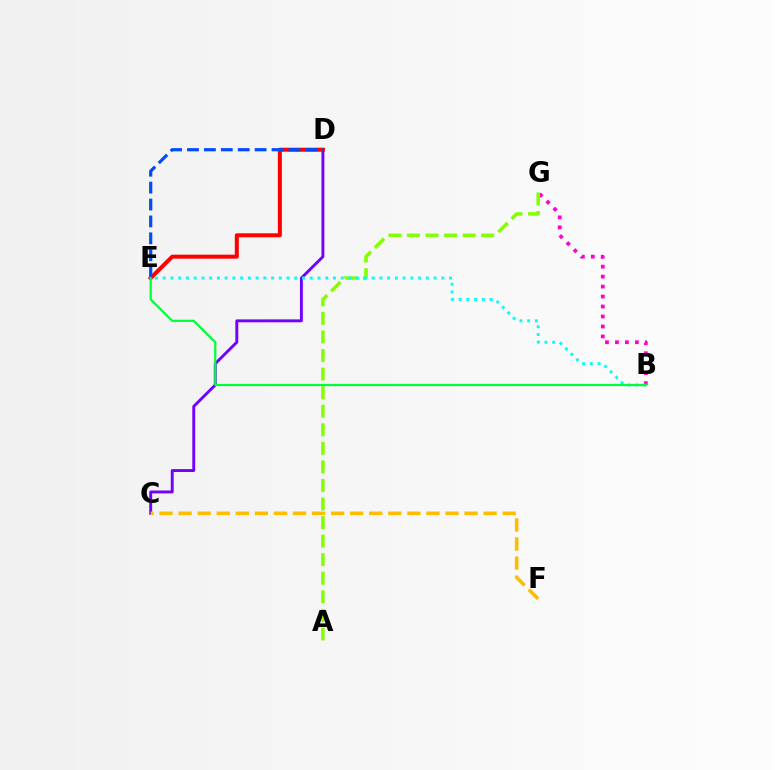{('C', 'D'): [{'color': '#7200ff', 'line_style': 'solid', 'thickness': 2.09}], ('B', 'G'): [{'color': '#ff00cf', 'line_style': 'dotted', 'thickness': 2.71}], ('A', 'G'): [{'color': '#84ff00', 'line_style': 'dashed', 'thickness': 2.52}], ('D', 'E'): [{'color': '#ff0000', 'line_style': 'solid', 'thickness': 2.88}, {'color': '#004bff', 'line_style': 'dashed', 'thickness': 2.3}], ('B', 'E'): [{'color': '#00fff6', 'line_style': 'dotted', 'thickness': 2.1}, {'color': '#00ff39', 'line_style': 'solid', 'thickness': 1.6}], ('C', 'F'): [{'color': '#ffbd00', 'line_style': 'dashed', 'thickness': 2.59}]}